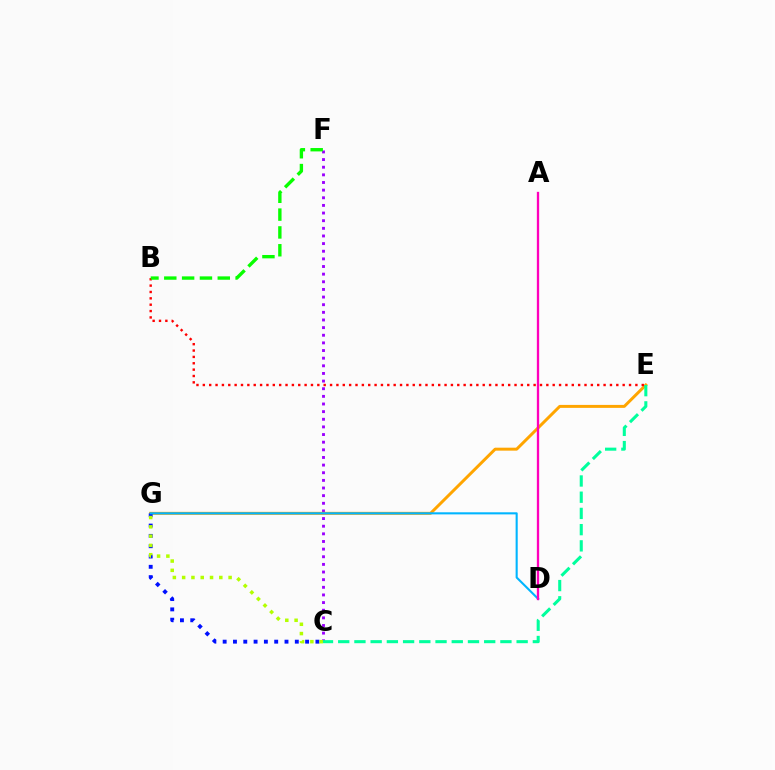{('C', 'F'): [{'color': '#9b00ff', 'line_style': 'dotted', 'thickness': 2.08}], ('E', 'G'): [{'color': '#ffa500', 'line_style': 'solid', 'thickness': 2.14}], ('C', 'E'): [{'color': '#00ff9d', 'line_style': 'dashed', 'thickness': 2.2}], ('C', 'G'): [{'color': '#0010ff', 'line_style': 'dotted', 'thickness': 2.8}, {'color': '#b3ff00', 'line_style': 'dotted', 'thickness': 2.52}], ('D', 'G'): [{'color': '#00b5ff', 'line_style': 'solid', 'thickness': 1.51}], ('A', 'D'): [{'color': '#ff00bd', 'line_style': 'solid', 'thickness': 1.67}], ('B', 'E'): [{'color': '#ff0000', 'line_style': 'dotted', 'thickness': 1.73}], ('B', 'F'): [{'color': '#08ff00', 'line_style': 'dashed', 'thickness': 2.42}]}